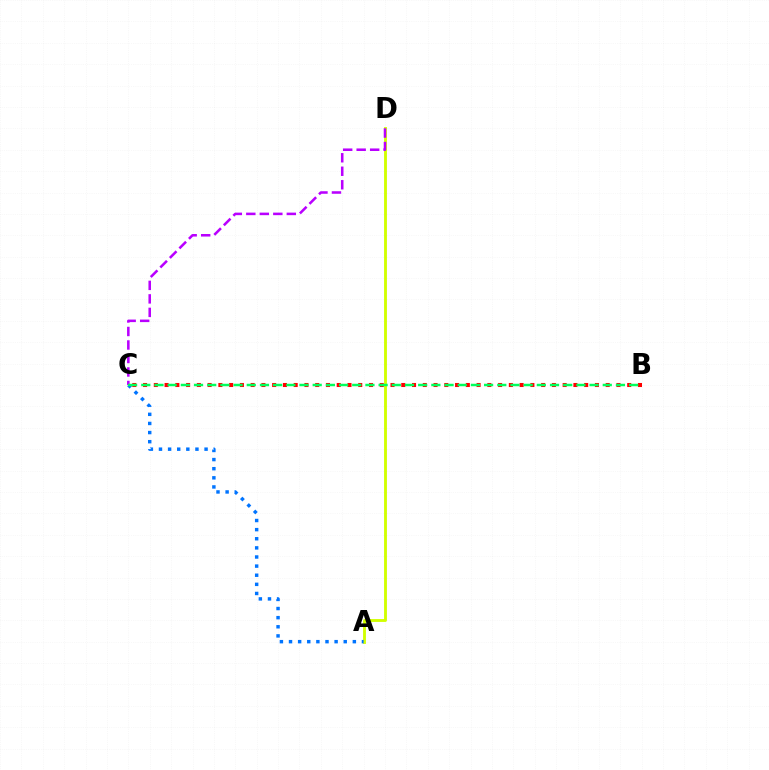{('A', 'D'): [{'color': '#d1ff00', 'line_style': 'solid', 'thickness': 2.06}], ('A', 'C'): [{'color': '#0074ff', 'line_style': 'dotted', 'thickness': 2.48}], ('B', 'C'): [{'color': '#ff0000', 'line_style': 'dotted', 'thickness': 2.92}, {'color': '#00ff5c', 'line_style': 'dashed', 'thickness': 1.79}], ('C', 'D'): [{'color': '#b900ff', 'line_style': 'dashed', 'thickness': 1.83}]}